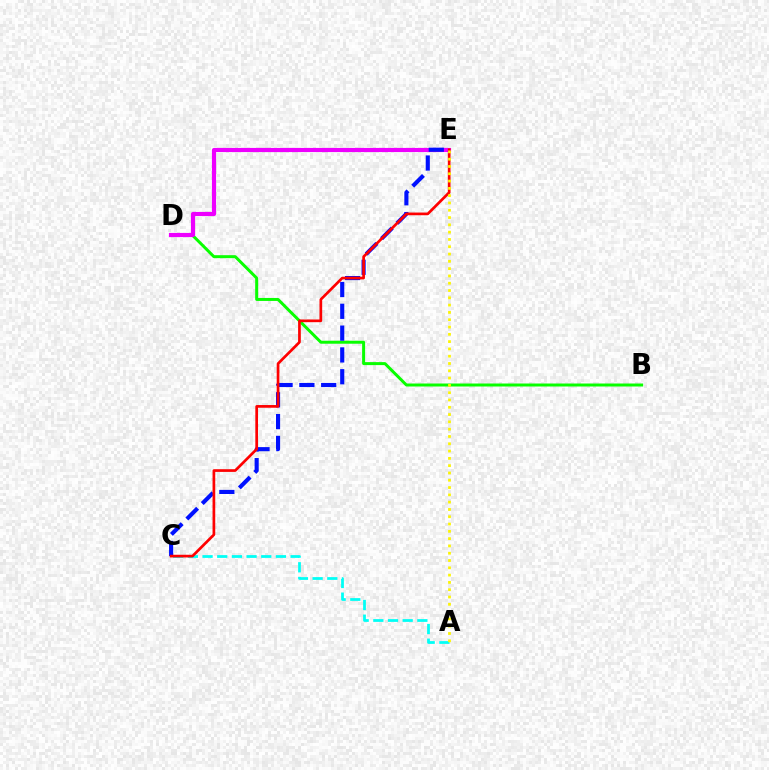{('A', 'C'): [{'color': '#00fff6', 'line_style': 'dashed', 'thickness': 1.99}], ('B', 'D'): [{'color': '#08ff00', 'line_style': 'solid', 'thickness': 2.15}], ('D', 'E'): [{'color': '#ee00ff', 'line_style': 'solid', 'thickness': 2.99}], ('C', 'E'): [{'color': '#0010ff', 'line_style': 'dashed', 'thickness': 2.96}, {'color': '#ff0000', 'line_style': 'solid', 'thickness': 1.94}], ('A', 'E'): [{'color': '#fcf500', 'line_style': 'dotted', 'thickness': 1.98}]}